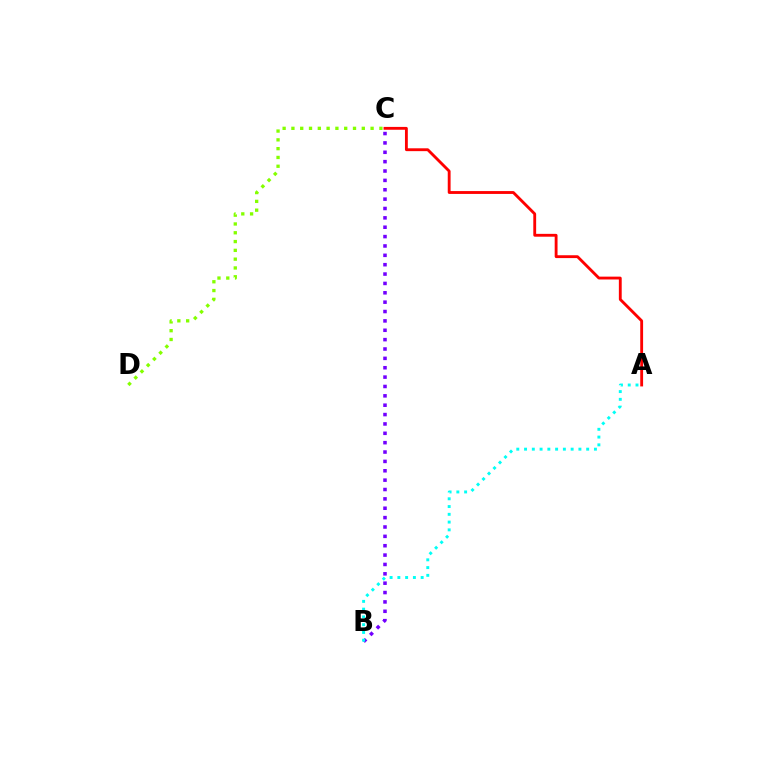{('C', 'D'): [{'color': '#84ff00', 'line_style': 'dotted', 'thickness': 2.39}], ('B', 'C'): [{'color': '#7200ff', 'line_style': 'dotted', 'thickness': 2.55}], ('A', 'B'): [{'color': '#00fff6', 'line_style': 'dotted', 'thickness': 2.11}], ('A', 'C'): [{'color': '#ff0000', 'line_style': 'solid', 'thickness': 2.05}]}